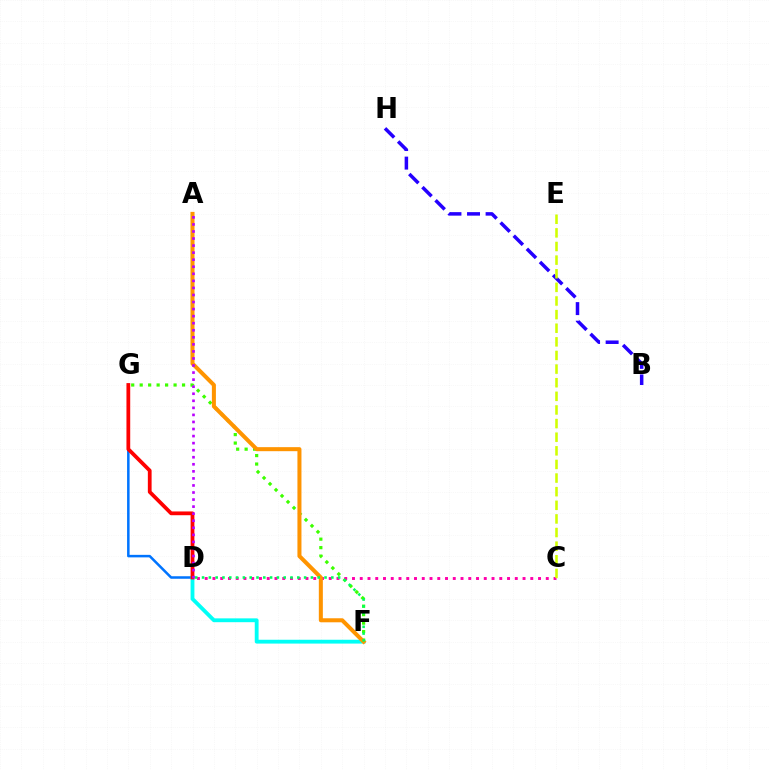{('D', 'G'): [{'color': '#0074ff', 'line_style': 'solid', 'thickness': 1.82}, {'color': '#ff0000', 'line_style': 'solid', 'thickness': 2.71}], ('F', 'G'): [{'color': '#3dff00', 'line_style': 'dotted', 'thickness': 2.3}], ('B', 'H'): [{'color': '#2500ff', 'line_style': 'dashed', 'thickness': 2.52}], ('C', 'D'): [{'color': '#ff00ac', 'line_style': 'dotted', 'thickness': 2.11}], ('D', 'F'): [{'color': '#00fff6', 'line_style': 'solid', 'thickness': 2.76}, {'color': '#00ff5c', 'line_style': 'dotted', 'thickness': 1.85}], ('A', 'F'): [{'color': '#ff9400', 'line_style': 'solid', 'thickness': 2.9}], ('A', 'D'): [{'color': '#b900ff', 'line_style': 'dotted', 'thickness': 1.92}], ('C', 'E'): [{'color': '#d1ff00', 'line_style': 'dashed', 'thickness': 1.85}]}